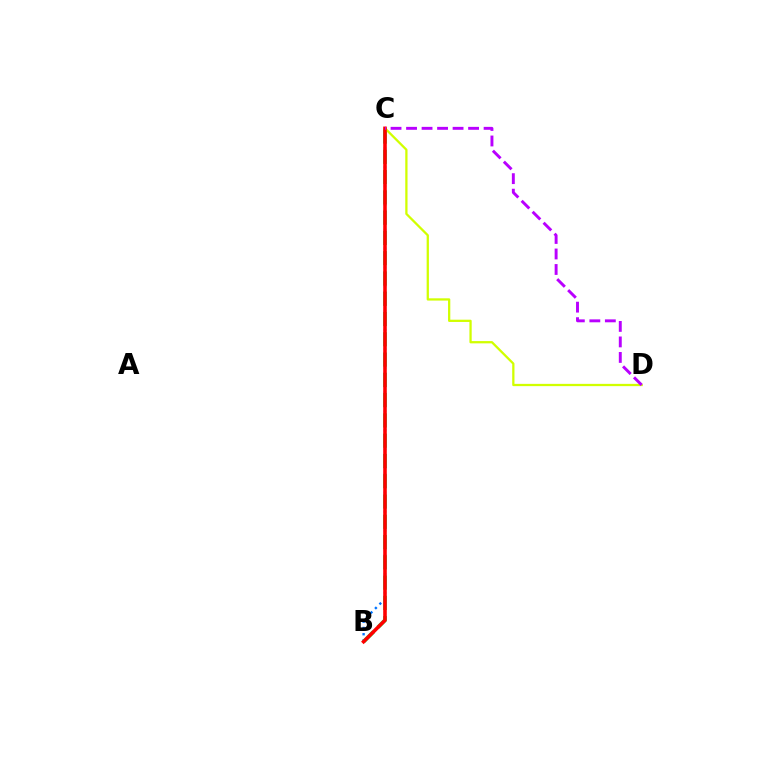{('B', 'C'): [{'color': '#0074ff', 'line_style': 'dotted', 'thickness': 1.7}, {'color': '#00ff5c', 'line_style': 'dashed', 'thickness': 2.75}, {'color': '#ff0000', 'line_style': 'solid', 'thickness': 2.58}], ('C', 'D'): [{'color': '#d1ff00', 'line_style': 'solid', 'thickness': 1.64}, {'color': '#b900ff', 'line_style': 'dashed', 'thickness': 2.11}]}